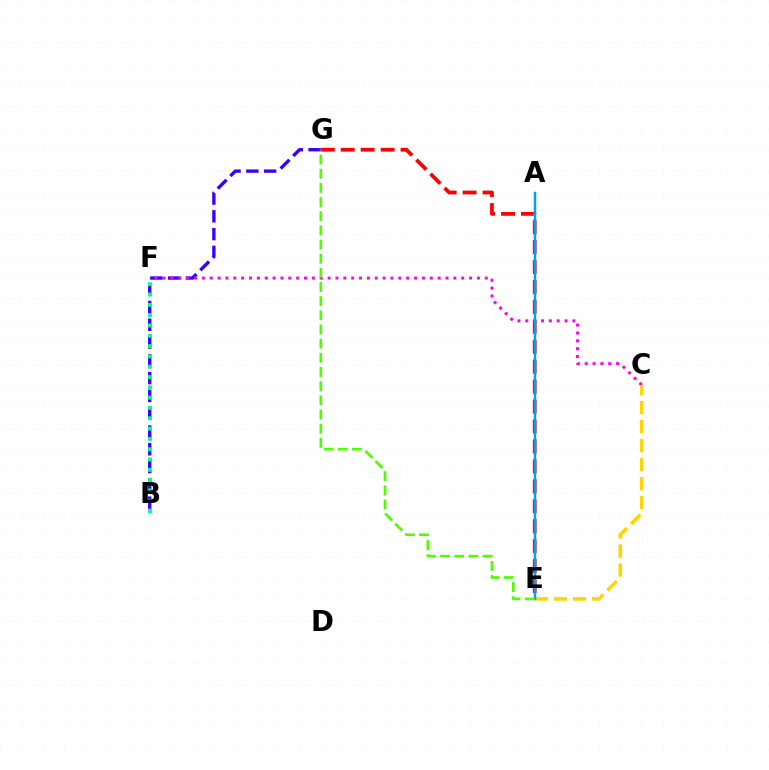{('B', 'G'): [{'color': '#3700ff', 'line_style': 'dashed', 'thickness': 2.42}], ('B', 'F'): [{'color': '#00ff86', 'line_style': 'dotted', 'thickness': 2.8}], ('E', 'G'): [{'color': '#ff0000', 'line_style': 'dashed', 'thickness': 2.71}, {'color': '#4fff00', 'line_style': 'dashed', 'thickness': 1.92}], ('C', 'F'): [{'color': '#ff00ed', 'line_style': 'dotted', 'thickness': 2.14}], ('C', 'E'): [{'color': '#ffd500', 'line_style': 'dashed', 'thickness': 2.59}], ('A', 'E'): [{'color': '#009eff', 'line_style': 'solid', 'thickness': 1.78}]}